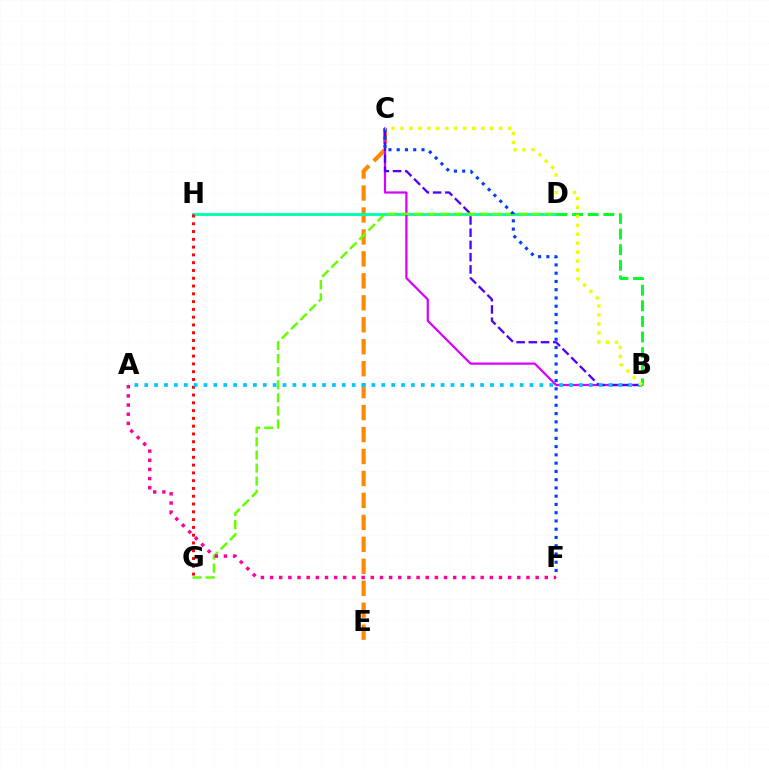{('C', 'E'): [{'color': '#ff8800', 'line_style': 'dashed', 'thickness': 2.98}], ('D', 'H'): [{'color': '#00ffaf', 'line_style': 'solid', 'thickness': 2.08}], ('B', 'C'): [{'color': '#d600ff', 'line_style': 'solid', 'thickness': 1.6}, {'color': '#4f00ff', 'line_style': 'dashed', 'thickness': 1.66}, {'color': '#eeff00', 'line_style': 'dotted', 'thickness': 2.43}], ('G', 'H'): [{'color': '#ff0000', 'line_style': 'dotted', 'thickness': 2.12}], ('B', 'D'): [{'color': '#00ff27', 'line_style': 'dashed', 'thickness': 2.12}], ('D', 'G'): [{'color': '#66ff00', 'line_style': 'dashed', 'thickness': 1.78}], ('C', 'F'): [{'color': '#003fff', 'line_style': 'dotted', 'thickness': 2.24}], ('A', 'B'): [{'color': '#00c7ff', 'line_style': 'dotted', 'thickness': 2.68}], ('A', 'F'): [{'color': '#ff00a0', 'line_style': 'dotted', 'thickness': 2.49}]}